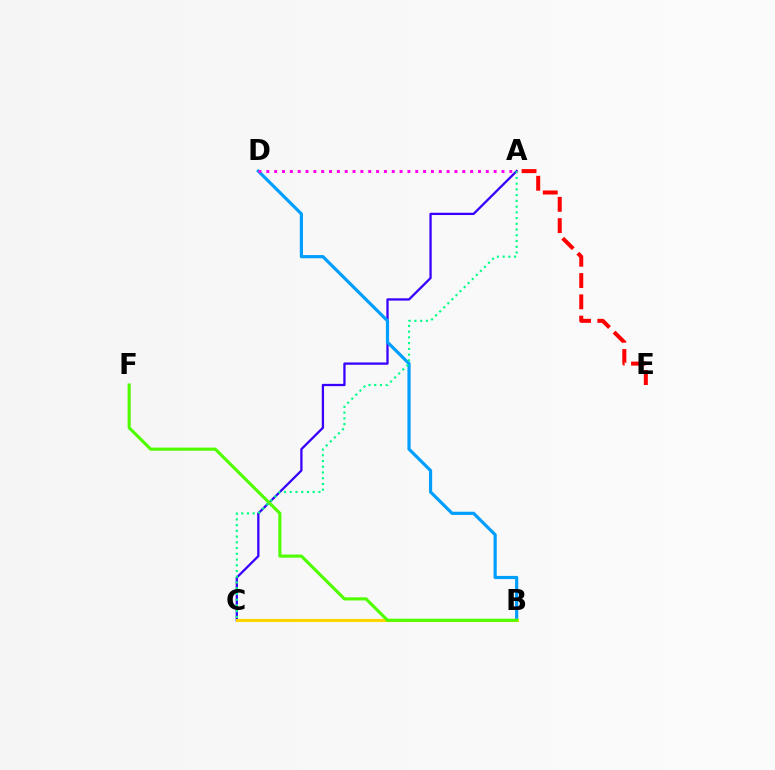{('A', 'C'): [{'color': '#3700ff', 'line_style': 'solid', 'thickness': 1.65}, {'color': '#00ff86', 'line_style': 'dotted', 'thickness': 1.56}], ('A', 'E'): [{'color': '#ff0000', 'line_style': 'dashed', 'thickness': 2.89}], ('B', 'D'): [{'color': '#009eff', 'line_style': 'solid', 'thickness': 2.3}], ('B', 'C'): [{'color': '#ffd500', 'line_style': 'solid', 'thickness': 2.22}], ('A', 'D'): [{'color': '#ff00ed', 'line_style': 'dotted', 'thickness': 2.13}], ('B', 'F'): [{'color': '#4fff00', 'line_style': 'solid', 'thickness': 2.24}]}